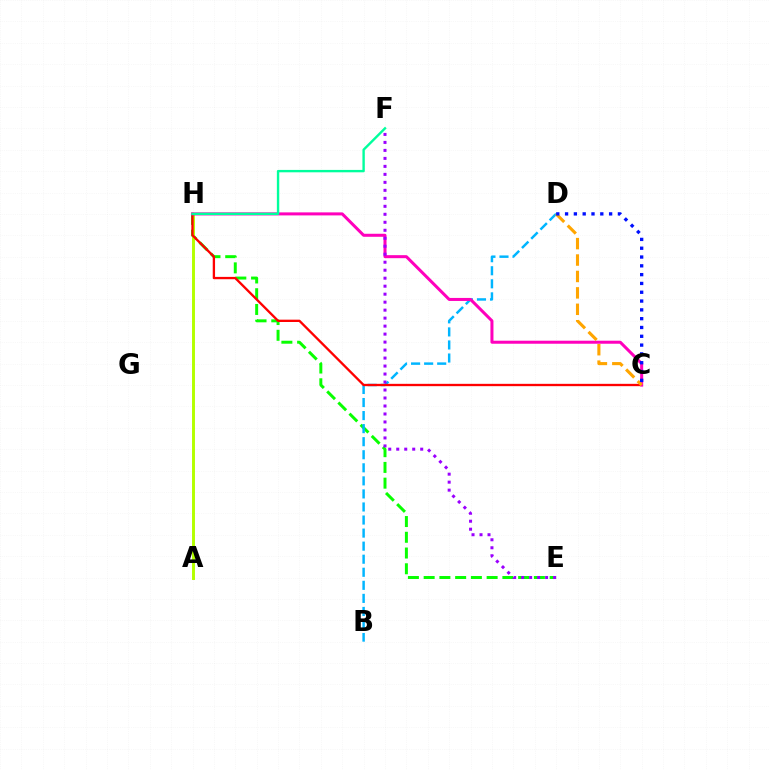{('E', 'H'): [{'color': '#08ff00', 'line_style': 'dashed', 'thickness': 2.14}], ('A', 'H'): [{'color': '#b3ff00', 'line_style': 'solid', 'thickness': 2.12}], ('B', 'D'): [{'color': '#00b5ff', 'line_style': 'dashed', 'thickness': 1.77}], ('C', 'H'): [{'color': '#ff0000', 'line_style': 'solid', 'thickness': 1.68}, {'color': '#ff00bd', 'line_style': 'solid', 'thickness': 2.18}], ('C', 'D'): [{'color': '#ffa500', 'line_style': 'dashed', 'thickness': 2.23}, {'color': '#0010ff', 'line_style': 'dotted', 'thickness': 2.39}], ('E', 'F'): [{'color': '#9b00ff', 'line_style': 'dotted', 'thickness': 2.17}], ('F', 'H'): [{'color': '#00ff9d', 'line_style': 'solid', 'thickness': 1.72}]}